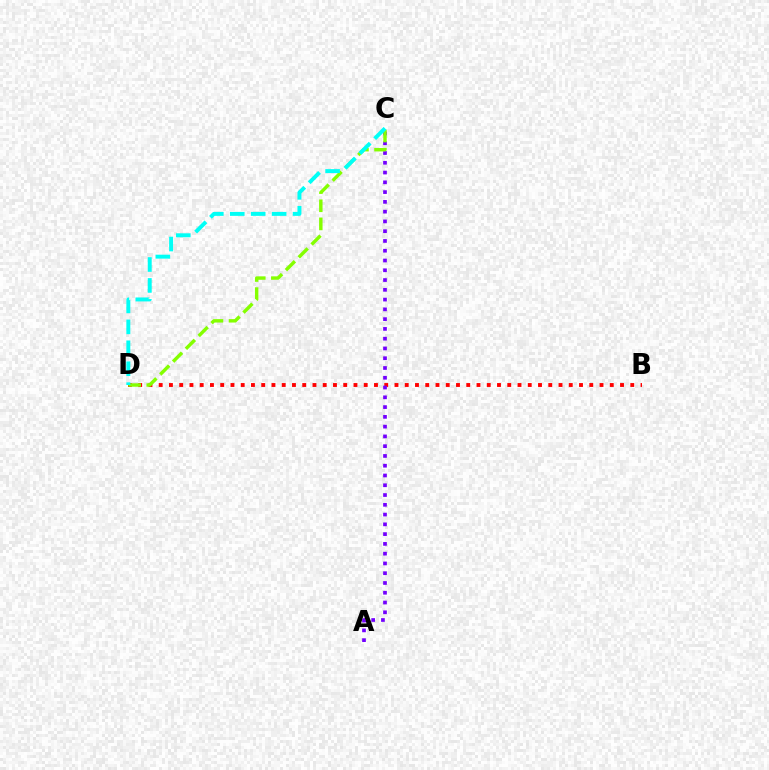{('B', 'D'): [{'color': '#ff0000', 'line_style': 'dotted', 'thickness': 2.79}], ('A', 'C'): [{'color': '#7200ff', 'line_style': 'dotted', 'thickness': 2.66}], ('C', 'D'): [{'color': '#84ff00', 'line_style': 'dashed', 'thickness': 2.46}, {'color': '#00fff6', 'line_style': 'dashed', 'thickness': 2.84}]}